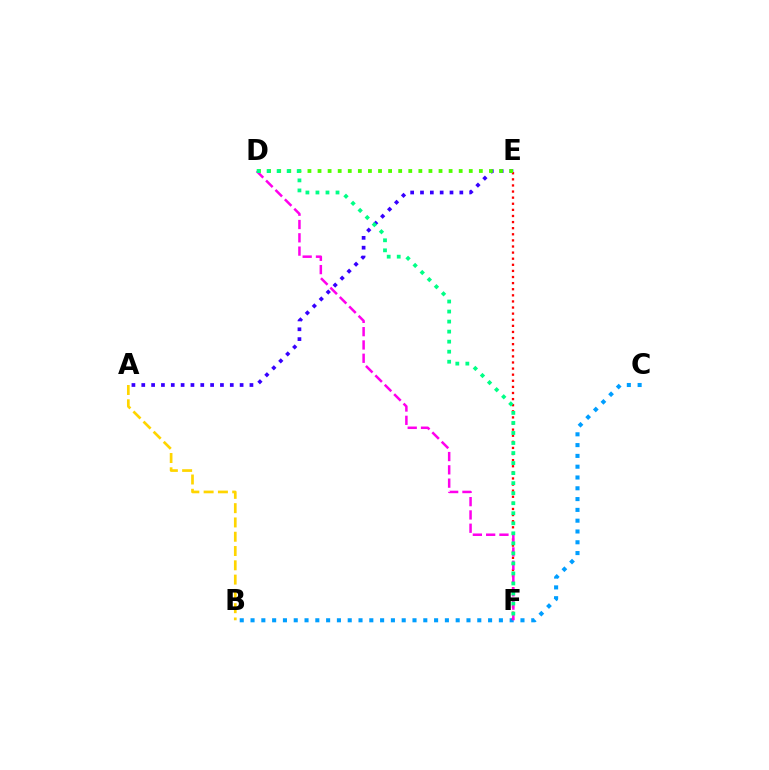{('A', 'B'): [{'color': '#ffd500', 'line_style': 'dashed', 'thickness': 1.94}], ('B', 'C'): [{'color': '#009eff', 'line_style': 'dotted', 'thickness': 2.93}], ('A', 'E'): [{'color': '#3700ff', 'line_style': 'dotted', 'thickness': 2.67}], ('E', 'F'): [{'color': '#ff0000', 'line_style': 'dotted', 'thickness': 1.66}], ('D', 'F'): [{'color': '#ff00ed', 'line_style': 'dashed', 'thickness': 1.81}, {'color': '#00ff86', 'line_style': 'dotted', 'thickness': 2.73}], ('D', 'E'): [{'color': '#4fff00', 'line_style': 'dotted', 'thickness': 2.74}]}